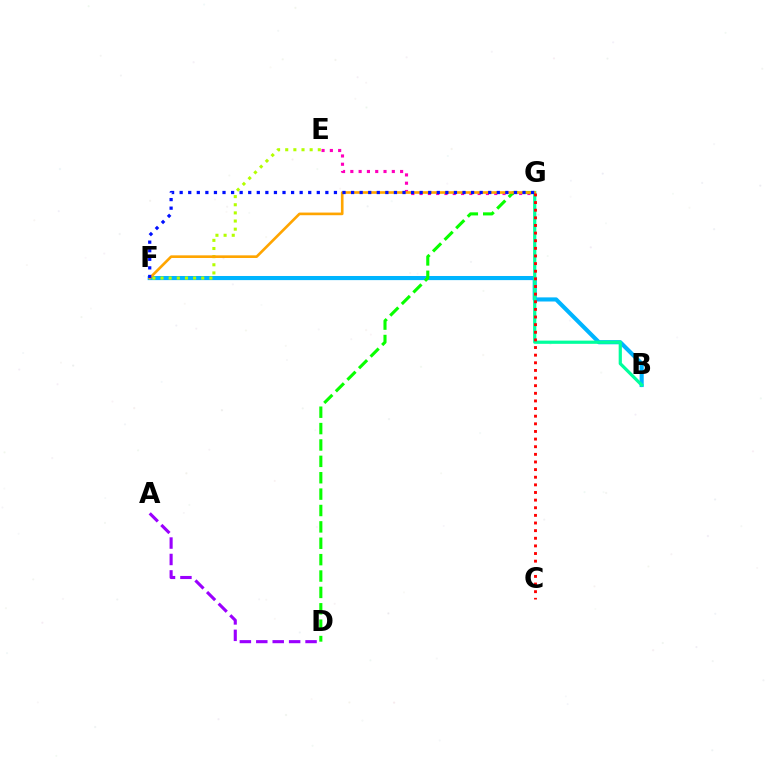{('B', 'F'): [{'color': '#00b5ff', 'line_style': 'solid', 'thickness': 2.97}], ('E', 'G'): [{'color': '#ff00bd', 'line_style': 'dotted', 'thickness': 2.25}], ('D', 'G'): [{'color': '#08ff00', 'line_style': 'dashed', 'thickness': 2.23}], ('E', 'F'): [{'color': '#b3ff00', 'line_style': 'dotted', 'thickness': 2.21}], ('A', 'D'): [{'color': '#9b00ff', 'line_style': 'dashed', 'thickness': 2.23}], ('B', 'G'): [{'color': '#00ff9d', 'line_style': 'solid', 'thickness': 2.31}], ('F', 'G'): [{'color': '#ffa500', 'line_style': 'solid', 'thickness': 1.9}, {'color': '#0010ff', 'line_style': 'dotted', 'thickness': 2.33}], ('C', 'G'): [{'color': '#ff0000', 'line_style': 'dotted', 'thickness': 2.07}]}